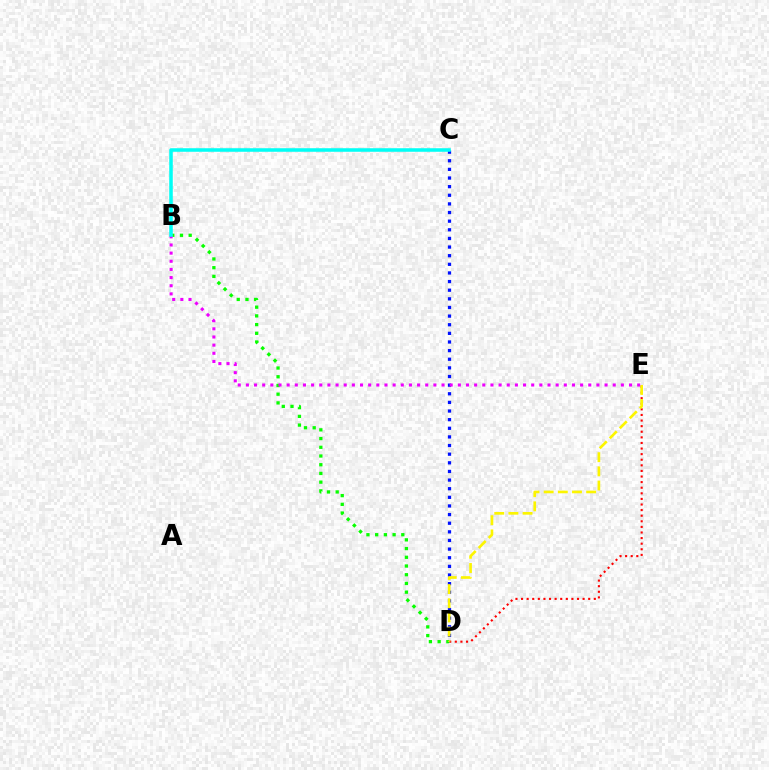{('D', 'E'): [{'color': '#ff0000', 'line_style': 'dotted', 'thickness': 1.52}, {'color': '#fcf500', 'line_style': 'dashed', 'thickness': 1.92}], ('B', 'D'): [{'color': '#08ff00', 'line_style': 'dotted', 'thickness': 2.37}], ('C', 'D'): [{'color': '#0010ff', 'line_style': 'dotted', 'thickness': 2.34}], ('B', 'E'): [{'color': '#ee00ff', 'line_style': 'dotted', 'thickness': 2.21}], ('B', 'C'): [{'color': '#00fff6', 'line_style': 'solid', 'thickness': 2.55}]}